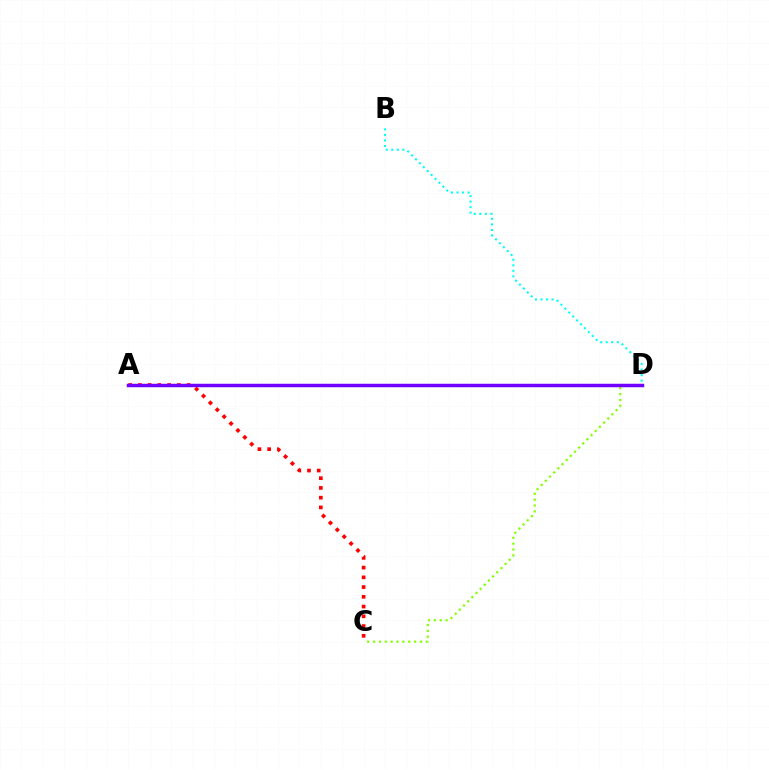{('A', 'C'): [{'color': '#ff0000', 'line_style': 'dotted', 'thickness': 2.65}], ('C', 'D'): [{'color': '#84ff00', 'line_style': 'dotted', 'thickness': 1.6}], ('B', 'D'): [{'color': '#00fff6', 'line_style': 'dotted', 'thickness': 1.5}], ('A', 'D'): [{'color': '#7200ff', 'line_style': 'solid', 'thickness': 2.49}]}